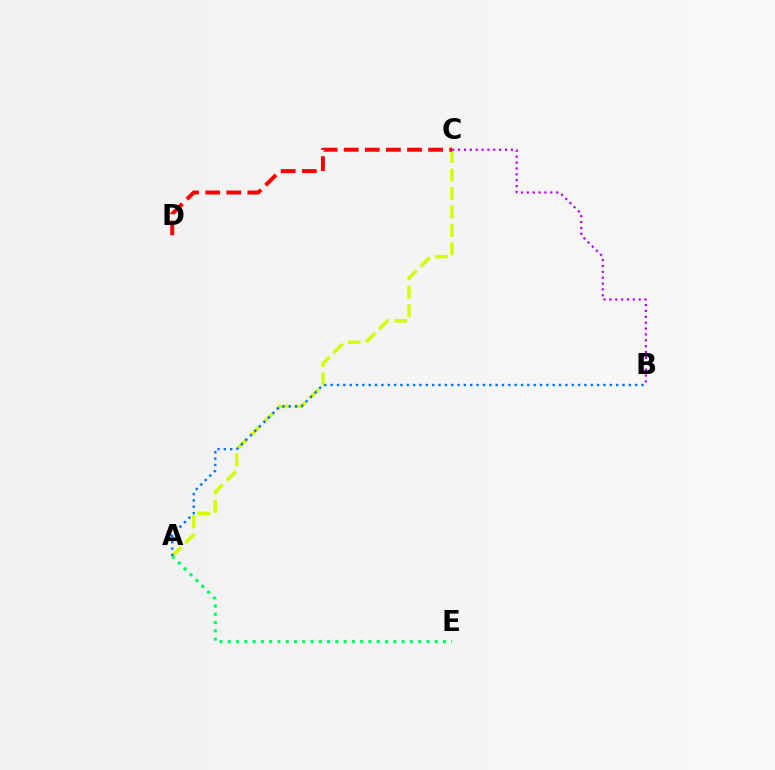{('A', 'C'): [{'color': '#d1ff00', 'line_style': 'dashed', 'thickness': 2.51}], ('C', 'D'): [{'color': '#ff0000', 'line_style': 'dashed', 'thickness': 2.87}], ('A', 'B'): [{'color': '#0074ff', 'line_style': 'dotted', 'thickness': 1.72}], ('A', 'E'): [{'color': '#00ff5c', 'line_style': 'dotted', 'thickness': 2.25}], ('B', 'C'): [{'color': '#b900ff', 'line_style': 'dotted', 'thickness': 1.59}]}